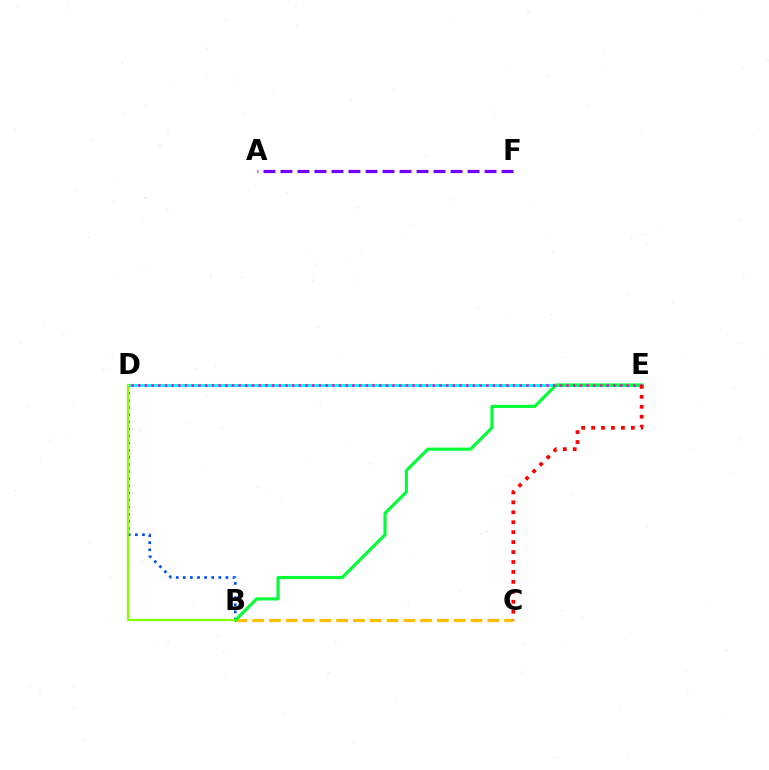{('B', 'C'): [{'color': '#ffbd00', 'line_style': 'dashed', 'thickness': 2.28}], ('A', 'F'): [{'color': '#7200ff', 'line_style': 'dashed', 'thickness': 2.31}], ('B', 'D'): [{'color': '#004bff', 'line_style': 'dotted', 'thickness': 1.93}, {'color': '#84ff00', 'line_style': 'solid', 'thickness': 1.63}], ('D', 'E'): [{'color': '#00fff6', 'line_style': 'solid', 'thickness': 2.21}, {'color': '#ff00cf', 'line_style': 'dotted', 'thickness': 1.82}], ('B', 'E'): [{'color': '#00ff39', 'line_style': 'solid', 'thickness': 2.25}], ('C', 'E'): [{'color': '#ff0000', 'line_style': 'dotted', 'thickness': 2.7}]}